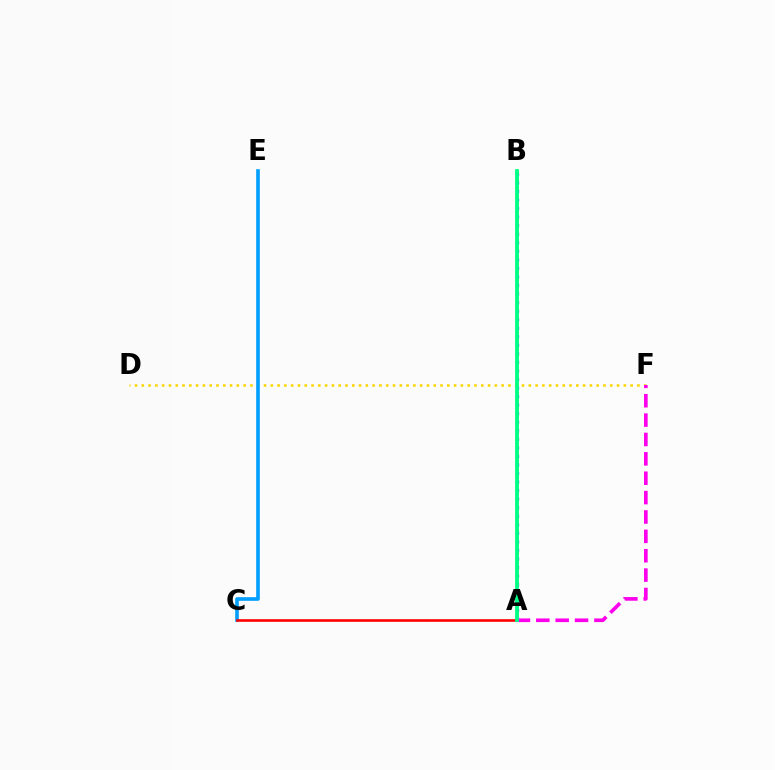{('D', 'F'): [{'color': '#ffd500', 'line_style': 'dotted', 'thickness': 1.84}], ('A', 'B'): [{'color': '#3700ff', 'line_style': 'dotted', 'thickness': 2.32}, {'color': '#4fff00', 'line_style': 'dotted', 'thickness': 2.07}, {'color': '#00ff86', 'line_style': 'solid', 'thickness': 2.75}], ('C', 'E'): [{'color': '#009eff', 'line_style': 'solid', 'thickness': 2.61}], ('A', 'C'): [{'color': '#ff0000', 'line_style': 'solid', 'thickness': 1.89}], ('A', 'F'): [{'color': '#ff00ed', 'line_style': 'dashed', 'thickness': 2.63}]}